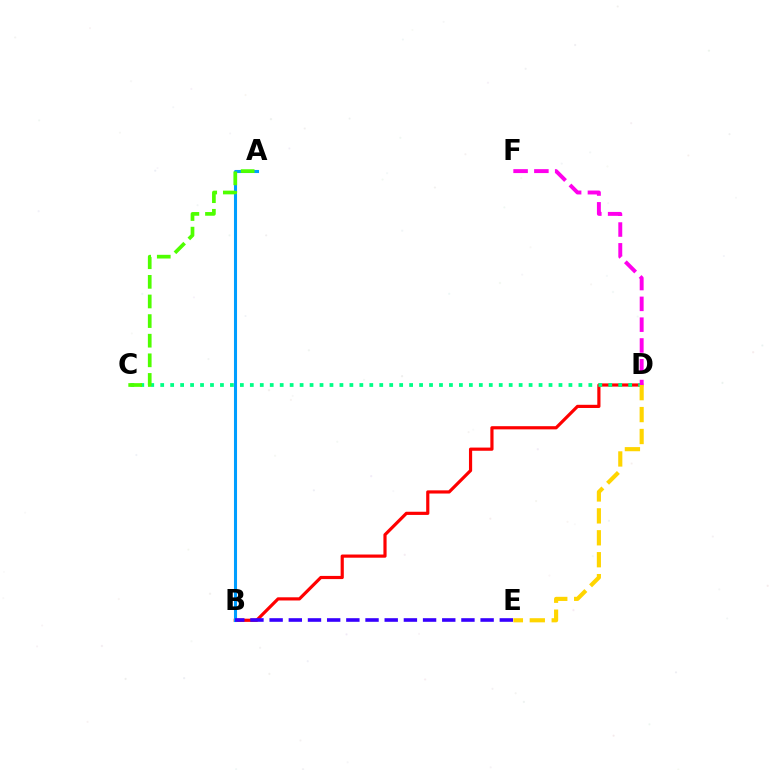{('B', 'D'): [{'color': '#ff0000', 'line_style': 'solid', 'thickness': 2.29}], ('C', 'D'): [{'color': '#00ff86', 'line_style': 'dotted', 'thickness': 2.71}], ('A', 'B'): [{'color': '#009eff', 'line_style': 'solid', 'thickness': 2.21}], ('D', 'F'): [{'color': '#ff00ed', 'line_style': 'dashed', 'thickness': 2.83}], ('D', 'E'): [{'color': '#ffd500', 'line_style': 'dashed', 'thickness': 2.98}], ('B', 'E'): [{'color': '#3700ff', 'line_style': 'dashed', 'thickness': 2.61}], ('A', 'C'): [{'color': '#4fff00', 'line_style': 'dashed', 'thickness': 2.66}]}